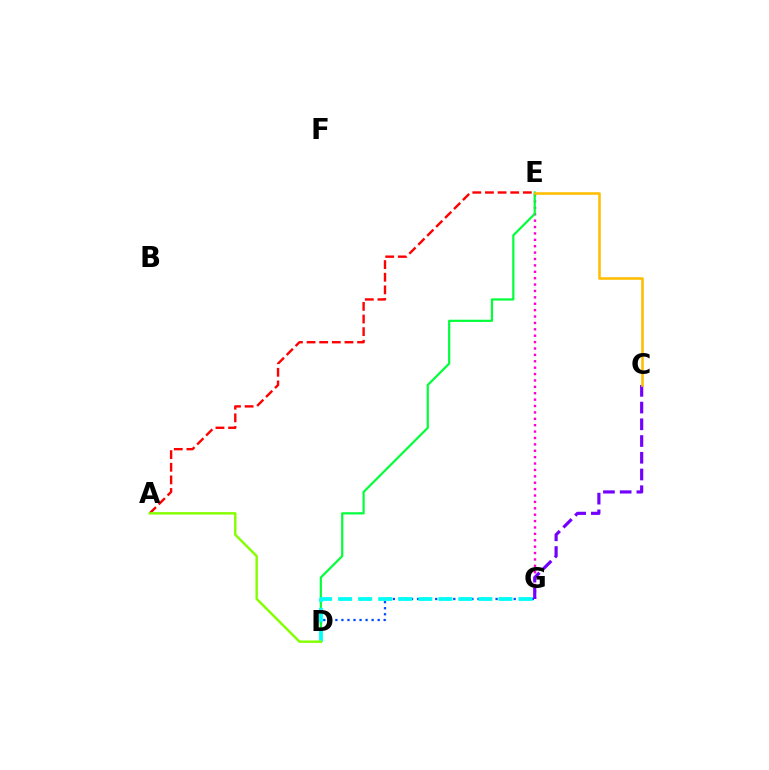{('D', 'G'): [{'color': '#004bff', 'line_style': 'dotted', 'thickness': 1.64}, {'color': '#00fff6', 'line_style': 'dashed', 'thickness': 2.72}], ('E', 'G'): [{'color': '#ff00cf', 'line_style': 'dotted', 'thickness': 1.74}], ('D', 'E'): [{'color': '#00ff39', 'line_style': 'solid', 'thickness': 1.58}], ('C', 'G'): [{'color': '#7200ff', 'line_style': 'dashed', 'thickness': 2.27}], ('C', 'E'): [{'color': '#ffbd00', 'line_style': 'solid', 'thickness': 1.85}], ('A', 'E'): [{'color': '#ff0000', 'line_style': 'dashed', 'thickness': 1.72}], ('A', 'D'): [{'color': '#84ff00', 'line_style': 'solid', 'thickness': 1.75}]}